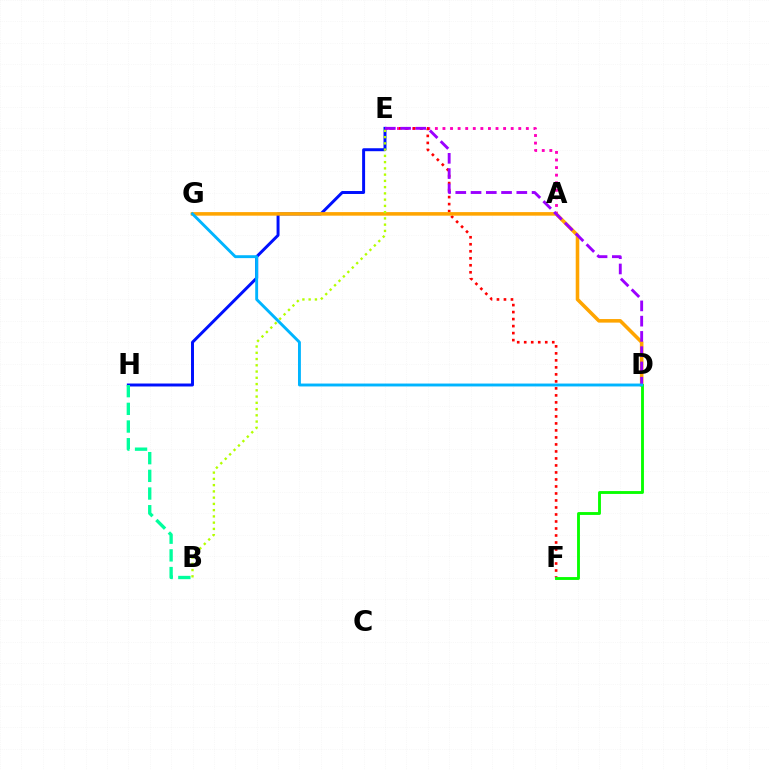{('A', 'E'): [{'color': '#ff00bd', 'line_style': 'dotted', 'thickness': 2.06}], ('E', 'H'): [{'color': '#0010ff', 'line_style': 'solid', 'thickness': 2.13}], ('E', 'F'): [{'color': '#ff0000', 'line_style': 'dotted', 'thickness': 1.9}], ('D', 'G'): [{'color': '#ffa500', 'line_style': 'solid', 'thickness': 2.56}, {'color': '#00b5ff', 'line_style': 'solid', 'thickness': 2.09}], ('B', 'E'): [{'color': '#b3ff00', 'line_style': 'dotted', 'thickness': 1.7}], ('B', 'H'): [{'color': '#00ff9d', 'line_style': 'dashed', 'thickness': 2.4}], ('D', 'E'): [{'color': '#9b00ff', 'line_style': 'dashed', 'thickness': 2.07}], ('D', 'F'): [{'color': '#08ff00', 'line_style': 'solid', 'thickness': 2.07}]}